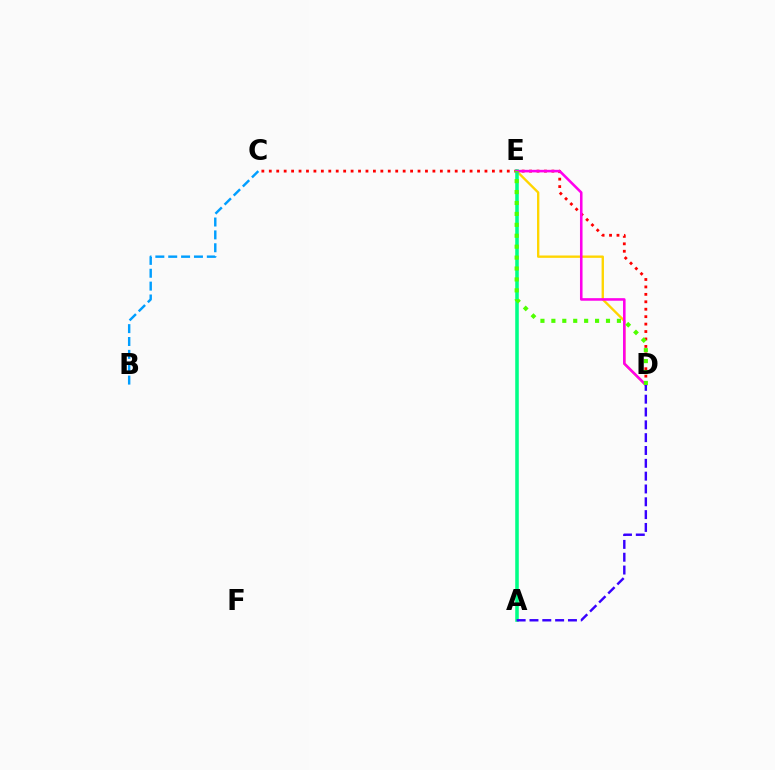{('C', 'D'): [{'color': '#ff0000', 'line_style': 'dotted', 'thickness': 2.02}], ('D', 'E'): [{'color': '#ffd500', 'line_style': 'solid', 'thickness': 1.7}, {'color': '#ff00ed', 'line_style': 'solid', 'thickness': 1.85}, {'color': '#4fff00', 'line_style': 'dotted', 'thickness': 2.97}], ('A', 'E'): [{'color': '#00ff86', 'line_style': 'solid', 'thickness': 2.56}], ('B', 'C'): [{'color': '#009eff', 'line_style': 'dashed', 'thickness': 1.75}], ('A', 'D'): [{'color': '#3700ff', 'line_style': 'dashed', 'thickness': 1.74}]}